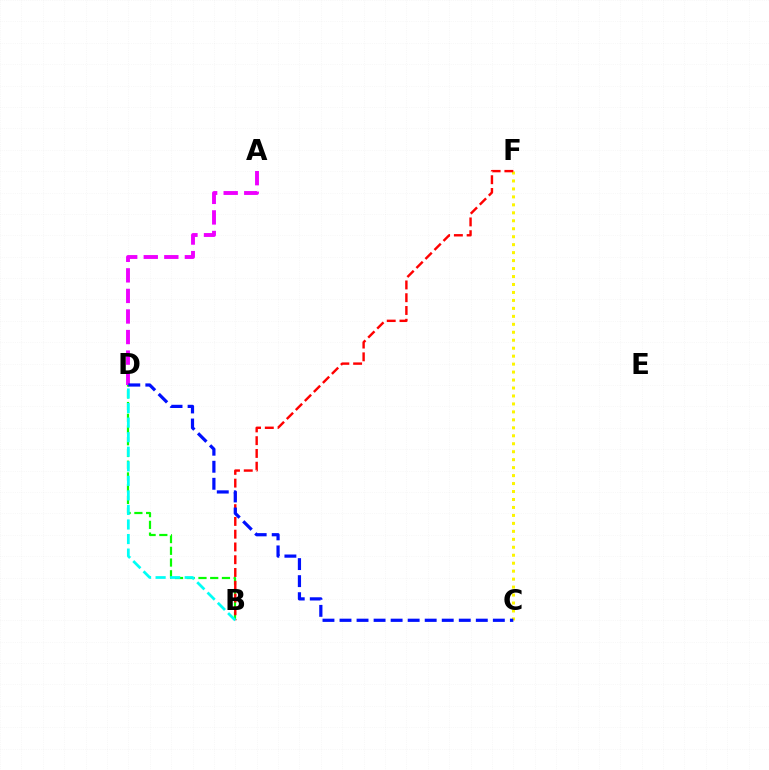{('B', 'D'): [{'color': '#08ff00', 'line_style': 'dashed', 'thickness': 1.59}, {'color': '#00fff6', 'line_style': 'dashed', 'thickness': 1.98}], ('C', 'F'): [{'color': '#fcf500', 'line_style': 'dotted', 'thickness': 2.16}], ('B', 'F'): [{'color': '#ff0000', 'line_style': 'dashed', 'thickness': 1.73}], ('A', 'D'): [{'color': '#ee00ff', 'line_style': 'dashed', 'thickness': 2.79}], ('C', 'D'): [{'color': '#0010ff', 'line_style': 'dashed', 'thickness': 2.31}]}